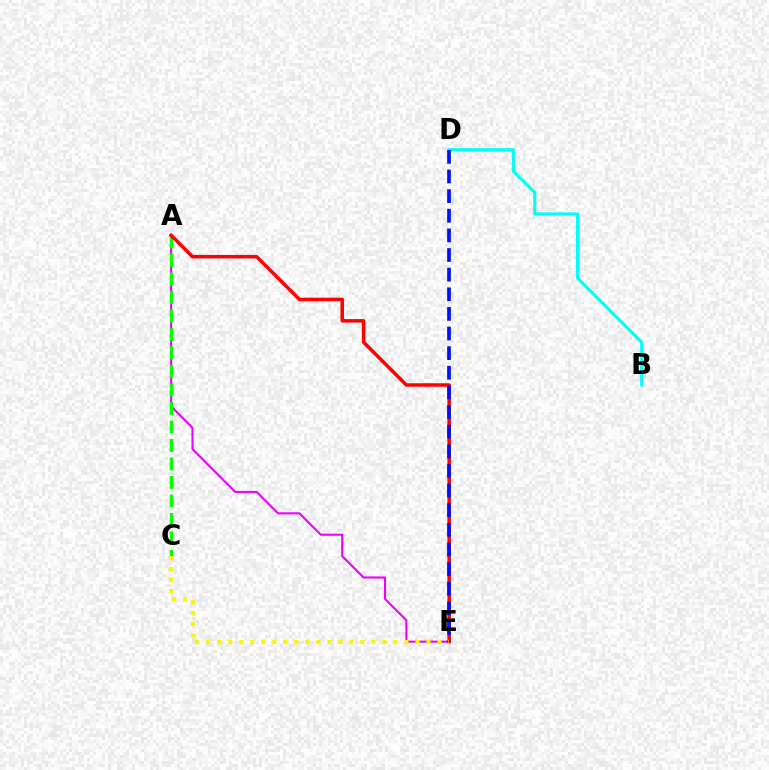{('A', 'E'): [{'color': '#ee00ff', 'line_style': 'solid', 'thickness': 1.5}, {'color': '#ff0000', 'line_style': 'solid', 'thickness': 2.52}], ('B', 'D'): [{'color': '#00fff6', 'line_style': 'solid', 'thickness': 2.23}], ('A', 'C'): [{'color': '#08ff00', 'line_style': 'dashed', 'thickness': 2.51}], ('D', 'E'): [{'color': '#0010ff', 'line_style': 'dashed', 'thickness': 2.67}], ('C', 'E'): [{'color': '#fcf500', 'line_style': 'dotted', 'thickness': 2.99}]}